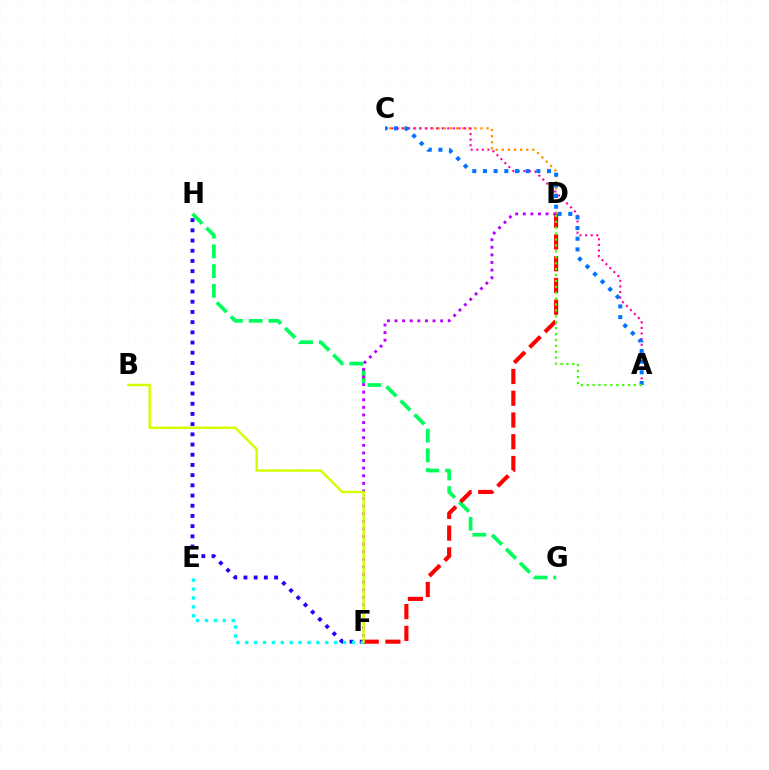{('C', 'D'): [{'color': '#ff9400', 'line_style': 'dotted', 'thickness': 1.66}], ('G', 'H'): [{'color': '#00ff5c', 'line_style': 'dashed', 'thickness': 2.68}], ('F', 'H'): [{'color': '#2500ff', 'line_style': 'dotted', 'thickness': 2.77}], ('D', 'F'): [{'color': '#ff0000', 'line_style': 'dashed', 'thickness': 2.95}, {'color': '#b900ff', 'line_style': 'dotted', 'thickness': 2.06}], ('A', 'C'): [{'color': '#ff00ac', 'line_style': 'dotted', 'thickness': 1.52}, {'color': '#0074ff', 'line_style': 'dotted', 'thickness': 2.9}], ('E', 'F'): [{'color': '#00fff6', 'line_style': 'dotted', 'thickness': 2.42}], ('A', 'D'): [{'color': '#3dff00', 'line_style': 'dotted', 'thickness': 1.6}], ('B', 'F'): [{'color': '#d1ff00', 'line_style': 'solid', 'thickness': 1.76}]}